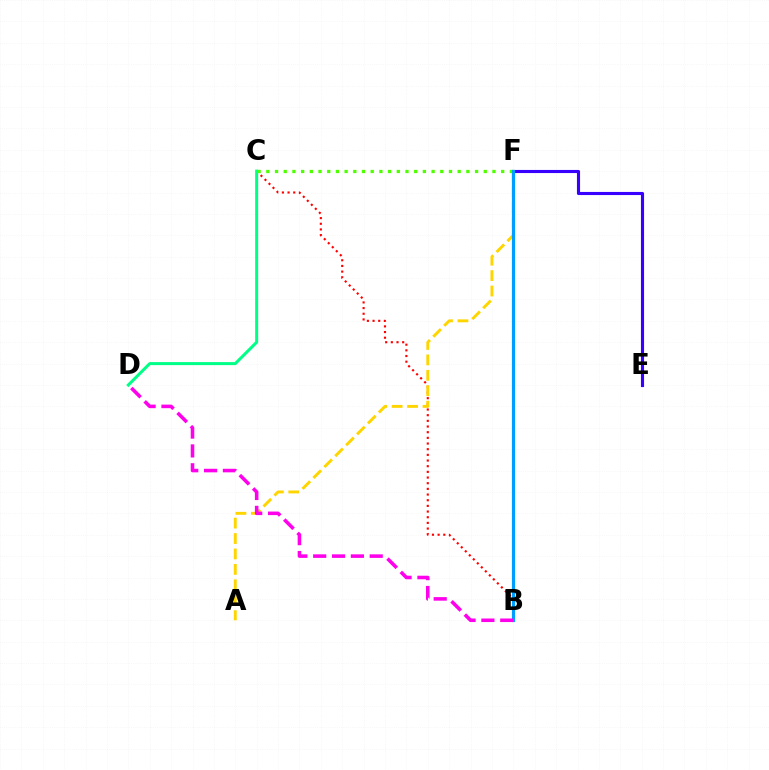{('B', 'C'): [{'color': '#ff0000', 'line_style': 'dotted', 'thickness': 1.54}], ('A', 'F'): [{'color': '#ffd500', 'line_style': 'dashed', 'thickness': 2.1}], ('C', 'D'): [{'color': '#00ff86', 'line_style': 'solid', 'thickness': 2.17}], ('E', 'F'): [{'color': '#3700ff', 'line_style': 'solid', 'thickness': 2.24}], ('C', 'F'): [{'color': '#4fff00', 'line_style': 'dotted', 'thickness': 2.36}], ('B', 'F'): [{'color': '#009eff', 'line_style': 'solid', 'thickness': 2.29}], ('B', 'D'): [{'color': '#ff00ed', 'line_style': 'dashed', 'thickness': 2.56}]}